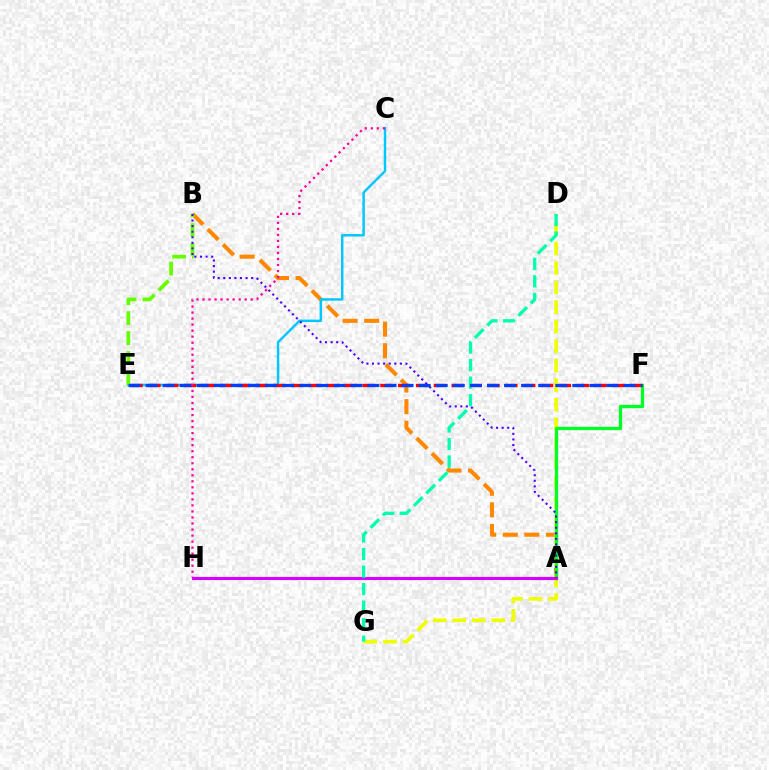{('A', 'B'): [{'color': '#ff8800', 'line_style': 'dashed', 'thickness': 2.93}, {'color': '#4f00ff', 'line_style': 'dotted', 'thickness': 1.52}], ('D', 'G'): [{'color': '#eeff00', 'line_style': 'dashed', 'thickness': 2.65}, {'color': '#00ffaf', 'line_style': 'dashed', 'thickness': 2.38}], ('A', 'F'): [{'color': '#00ff27', 'line_style': 'solid', 'thickness': 2.38}], ('C', 'E'): [{'color': '#00c7ff', 'line_style': 'solid', 'thickness': 1.75}], ('E', 'F'): [{'color': '#ff0000', 'line_style': 'dashed', 'thickness': 2.42}, {'color': '#003fff', 'line_style': 'dashed', 'thickness': 2.32}], ('B', 'E'): [{'color': '#66ff00', 'line_style': 'dashed', 'thickness': 2.71}], ('A', 'H'): [{'color': '#d600ff', 'line_style': 'solid', 'thickness': 2.25}], ('C', 'H'): [{'color': '#ff00a0', 'line_style': 'dotted', 'thickness': 1.64}]}